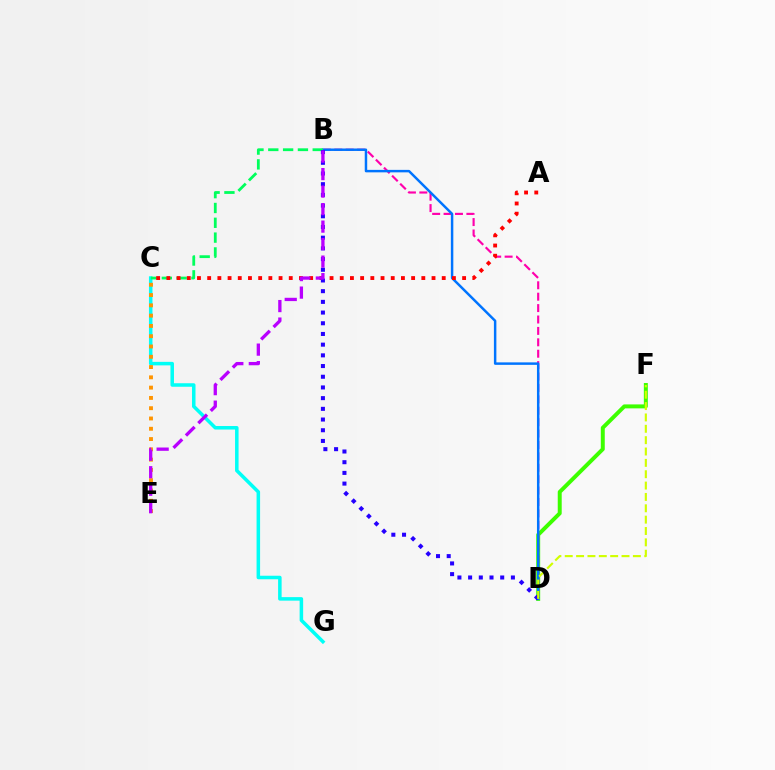{('C', 'G'): [{'color': '#00fff6', 'line_style': 'solid', 'thickness': 2.53}], ('C', 'E'): [{'color': '#ff9400', 'line_style': 'dotted', 'thickness': 2.79}], ('D', 'F'): [{'color': '#3dff00', 'line_style': 'solid', 'thickness': 2.85}, {'color': '#d1ff00', 'line_style': 'dashed', 'thickness': 1.54}], ('B', 'D'): [{'color': '#ff00ac', 'line_style': 'dashed', 'thickness': 1.55}, {'color': '#0074ff', 'line_style': 'solid', 'thickness': 1.78}, {'color': '#2500ff', 'line_style': 'dotted', 'thickness': 2.91}], ('B', 'C'): [{'color': '#00ff5c', 'line_style': 'dashed', 'thickness': 2.01}], ('A', 'C'): [{'color': '#ff0000', 'line_style': 'dotted', 'thickness': 2.77}], ('B', 'E'): [{'color': '#b900ff', 'line_style': 'dashed', 'thickness': 2.38}]}